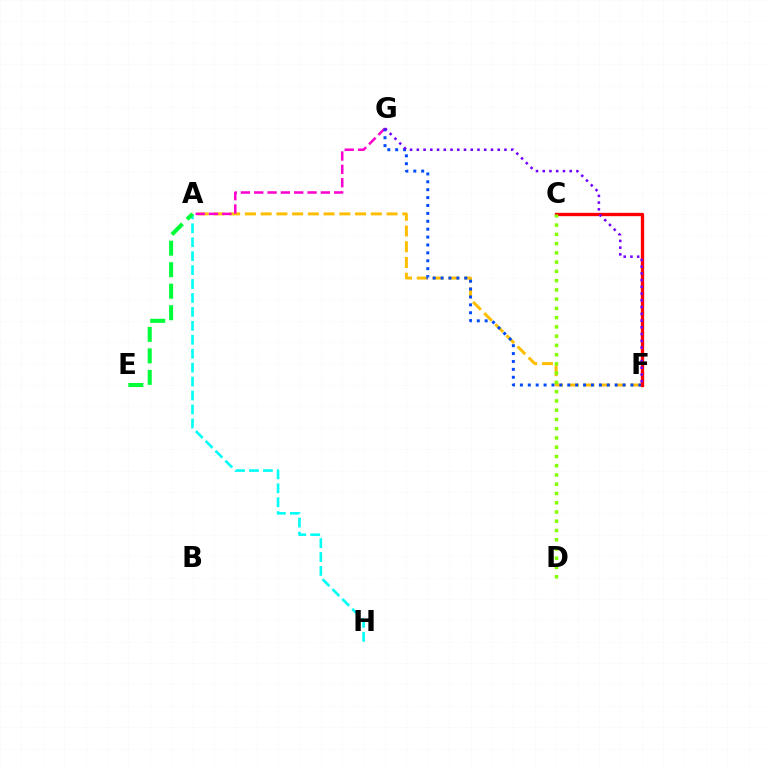{('A', 'H'): [{'color': '#00fff6', 'line_style': 'dashed', 'thickness': 1.89}], ('A', 'F'): [{'color': '#ffbd00', 'line_style': 'dashed', 'thickness': 2.14}], ('A', 'E'): [{'color': '#00ff39', 'line_style': 'dashed', 'thickness': 2.92}], ('A', 'G'): [{'color': '#ff00cf', 'line_style': 'dashed', 'thickness': 1.81}], ('F', 'G'): [{'color': '#004bff', 'line_style': 'dotted', 'thickness': 2.15}, {'color': '#7200ff', 'line_style': 'dotted', 'thickness': 1.83}], ('C', 'F'): [{'color': '#ff0000', 'line_style': 'solid', 'thickness': 2.39}], ('C', 'D'): [{'color': '#84ff00', 'line_style': 'dotted', 'thickness': 2.51}]}